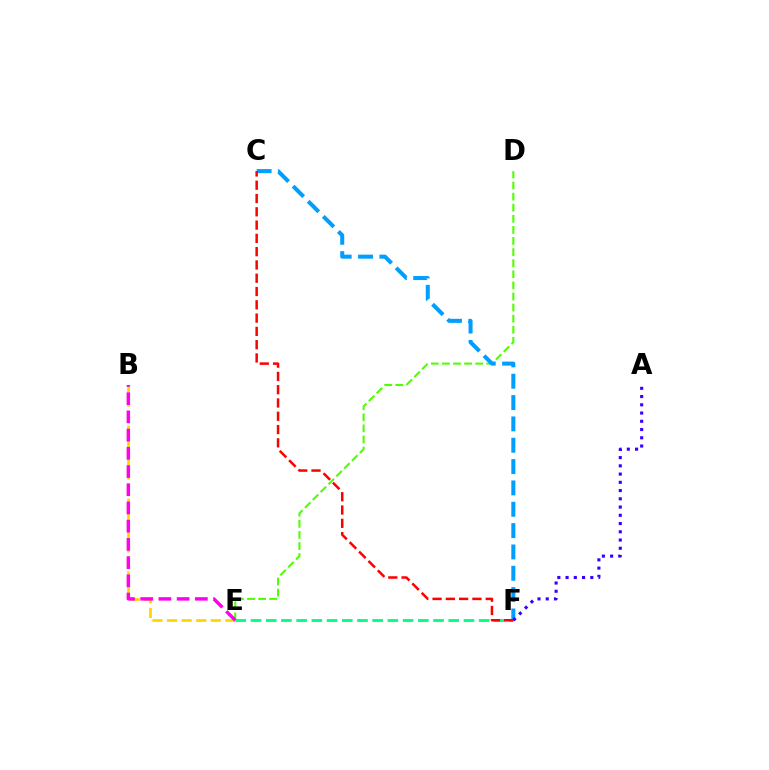{('B', 'E'): [{'color': '#ffd500', 'line_style': 'dashed', 'thickness': 1.98}, {'color': '#ff00ed', 'line_style': 'dashed', 'thickness': 2.47}], ('E', 'F'): [{'color': '#00ff86', 'line_style': 'dashed', 'thickness': 2.07}], ('D', 'E'): [{'color': '#4fff00', 'line_style': 'dashed', 'thickness': 1.51}], ('C', 'F'): [{'color': '#009eff', 'line_style': 'dashed', 'thickness': 2.9}, {'color': '#ff0000', 'line_style': 'dashed', 'thickness': 1.8}], ('A', 'F'): [{'color': '#3700ff', 'line_style': 'dotted', 'thickness': 2.24}]}